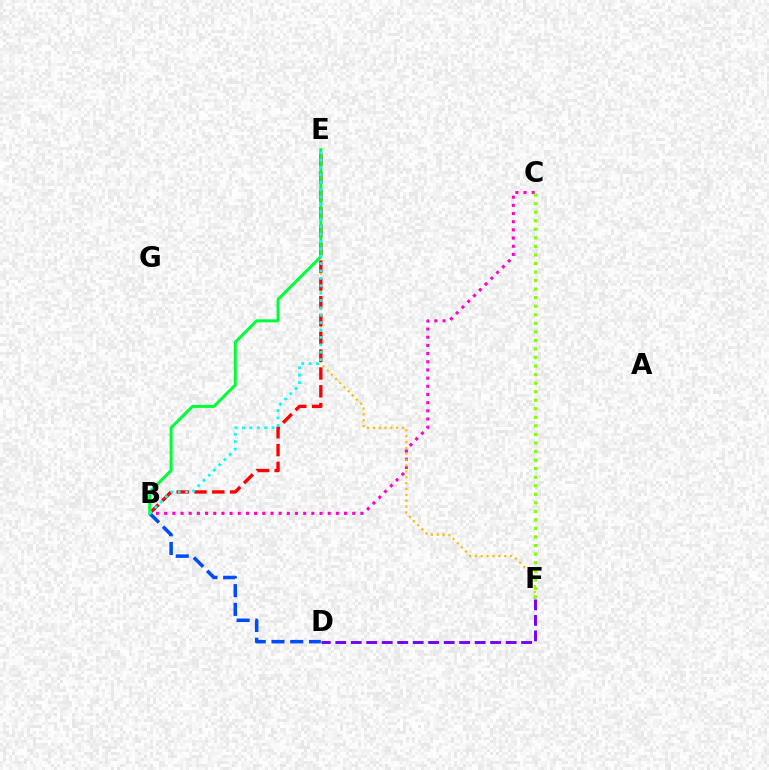{('B', 'C'): [{'color': '#ff00cf', 'line_style': 'dotted', 'thickness': 2.22}], ('E', 'F'): [{'color': '#ffbd00', 'line_style': 'dotted', 'thickness': 1.59}], ('B', 'D'): [{'color': '#004bff', 'line_style': 'dashed', 'thickness': 2.55}], ('B', 'E'): [{'color': '#ff0000', 'line_style': 'dashed', 'thickness': 2.42}, {'color': '#00ff39', 'line_style': 'solid', 'thickness': 2.17}, {'color': '#00fff6', 'line_style': 'dotted', 'thickness': 2.01}], ('C', 'F'): [{'color': '#84ff00', 'line_style': 'dotted', 'thickness': 2.32}], ('D', 'F'): [{'color': '#7200ff', 'line_style': 'dashed', 'thickness': 2.1}]}